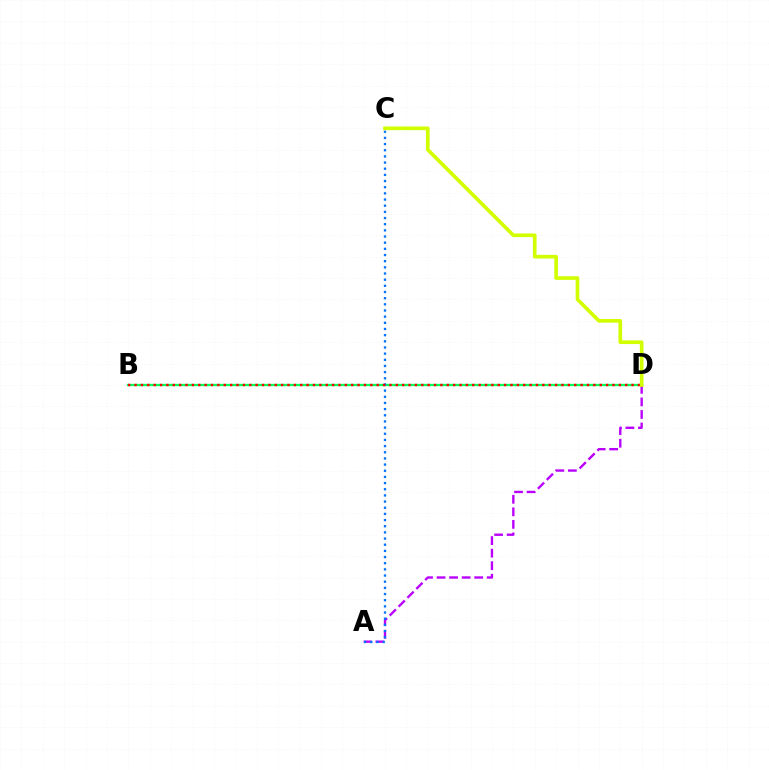{('B', 'D'): [{'color': '#00ff5c', 'line_style': 'solid', 'thickness': 1.67}, {'color': '#ff0000', 'line_style': 'dotted', 'thickness': 1.73}], ('A', 'D'): [{'color': '#b900ff', 'line_style': 'dashed', 'thickness': 1.7}], ('A', 'C'): [{'color': '#0074ff', 'line_style': 'dotted', 'thickness': 1.67}], ('C', 'D'): [{'color': '#d1ff00', 'line_style': 'solid', 'thickness': 2.64}]}